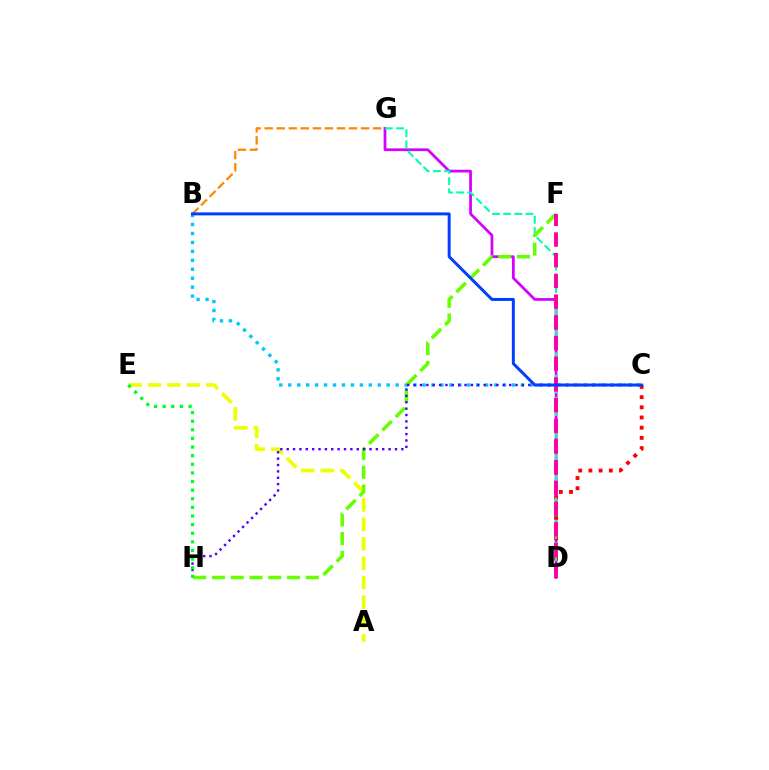{('D', 'G'): [{'color': '#d600ff', 'line_style': 'solid', 'thickness': 1.99}, {'color': '#00ffaf', 'line_style': 'dashed', 'thickness': 1.52}], ('B', 'C'): [{'color': '#00c7ff', 'line_style': 'dotted', 'thickness': 2.43}, {'color': '#003fff', 'line_style': 'solid', 'thickness': 2.15}], ('B', 'G'): [{'color': '#ff8800', 'line_style': 'dashed', 'thickness': 1.64}], ('C', 'D'): [{'color': '#ff0000', 'line_style': 'dotted', 'thickness': 2.77}], ('A', 'E'): [{'color': '#eeff00', 'line_style': 'dashed', 'thickness': 2.64}], ('F', 'H'): [{'color': '#66ff00', 'line_style': 'dashed', 'thickness': 2.55}], ('D', 'F'): [{'color': '#ff00a0', 'line_style': 'dashed', 'thickness': 2.81}], ('C', 'H'): [{'color': '#4f00ff', 'line_style': 'dotted', 'thickness': 1.73}], ('E', 'H'): [{'color': '#00ff27', 'line_style': 'dotted', 'thickness': 2.34}]}